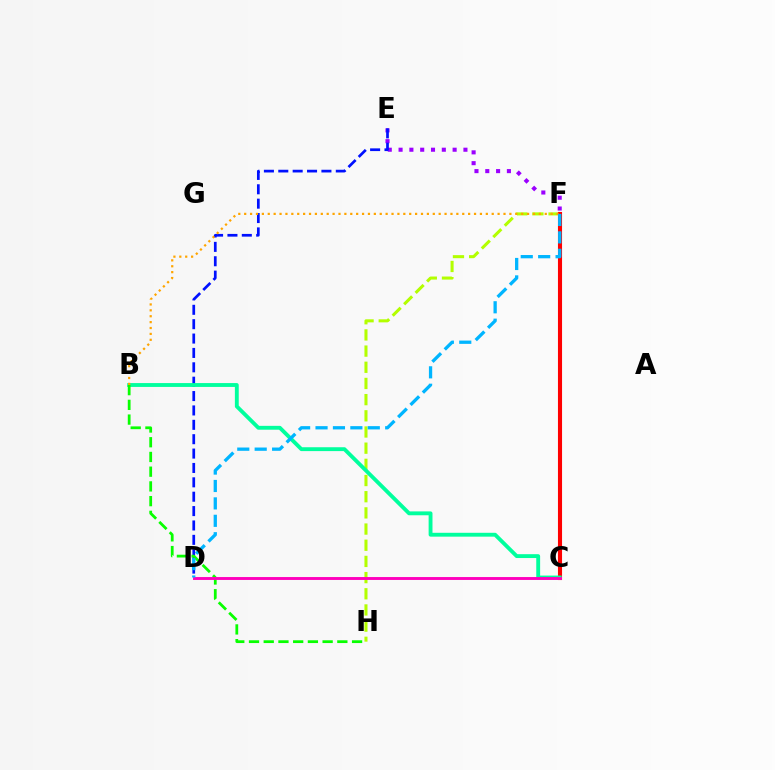{('E', 'F'): [{'color': '#9b00ff', 'line_style': 'dotted', 'thickness': 2.94}], ('F', 'H'): [{'color': '#b3ff00', 'line_style': 'dashed', 'thickness': 2.2}], ('C', 'F'): [{'color': '#ff0000', 'line_style': 'solid', 'thickness': 2.95}], ('D', 'E'): [{'color': '#0010ff', 'line_style': 'dashed', 'thickness': 1.95}], ('B', 'C'): [{'color': '#00ff9d', 'line_style': 'solid', 'thickness': 2.78}], ('B', 'H'): [{'color': '#08ff00', 'line_style': 'dashed', 'thickness': 2.0}], ('C', 'D'): [{'color': '#ff00bd', 'line_style': 'solid', 'thickness': 2.09}], ('B', 'F'): [{'color': '#ffa500', 'line_style': 'dotted', 'thickness': 1.6}], ('D', 'F'): [{'color': '#00b5ff', 'line_style': 'dashed', 'thickness': 2.37}]}